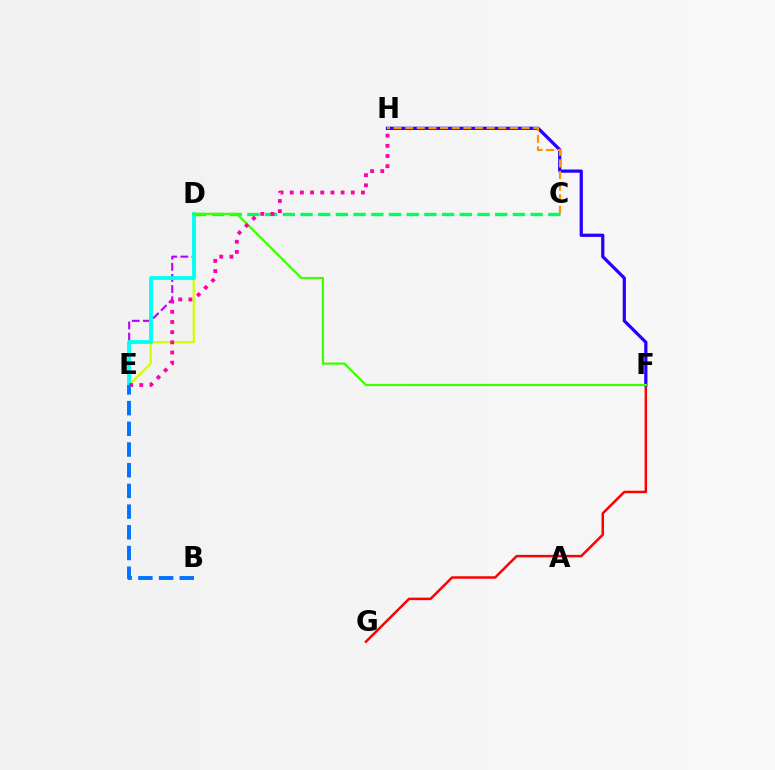{('F', 'G'): [{'color': '#ff0000', 'line_style': 'solid', 'thickness': 1.79}], ('C', 'D'): [{'color': '#00ff5c', 'line_style': 'dashed', 'thickness': 2.4}], ('D', 'E'): [{'color': '#b900ff', 'line_style': 'dashed', 'thickness': 1.51}, {'color': '#d1ff00', 'line_style': 'solid', 'thickness': 1.59}, {'color': '#00fff6', 'line_style': 'solid', 'thickness': 2.75}], ('F', 'H'): [{'color': '#2500ff', 'line_style': 'solid', 'thickness': 2.32}], ('C', 'H'): [{'color': '#ff9400', 'line_style': 'dashed', 'thickness': 1.58}], ('D', 'F'): [{'color': '#3dff00', 'line_style': 'solid', 'thickness': 1.59}], ('E', 'H'): [{'color': '#ff00ac', 'line_style': 'dotted', 'thickness': 2.76}], ('B', 'E'): [{'color': '#0074ff', 'line_style': 'dashed', 'thickness': 2.81}]}